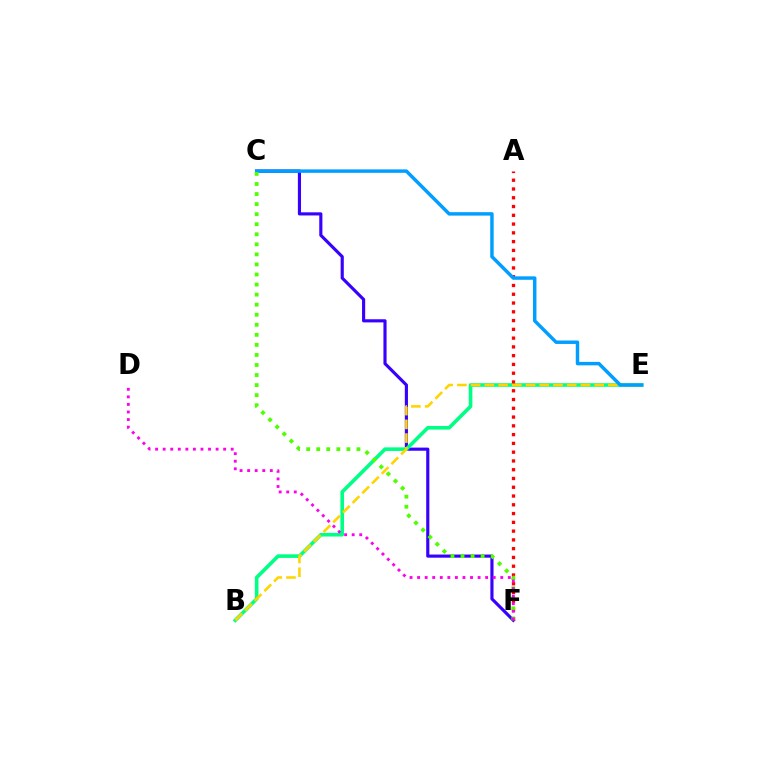{('C', 'F'): [{'color': '#3700ff', 'line_style': 'solid', 'thickness': 2.26}, {'color': '#4fff00', 'line_style': 'dotted', 'thickness': 2.73}], ('B', 'E'): [{'color': '#00ff86', 'line_style': 'solid', 'thickness': 2.61}, {'color': '#ffd500', 'line_style': 'dashed', 'thickness': 1.86}], ('A', 'F'): [{'color': '#ff0000', 'line_style': 'dotted', 'thickness': 2.38}], ('C', 'E'): [{'color': '#009eff', 'line_style': 'solid', 'thickness': 2.48}], ('D', 'F'): [{'color': '#ff00ed', 'line_style': 'dotted', 'thickness': 2.05}]}